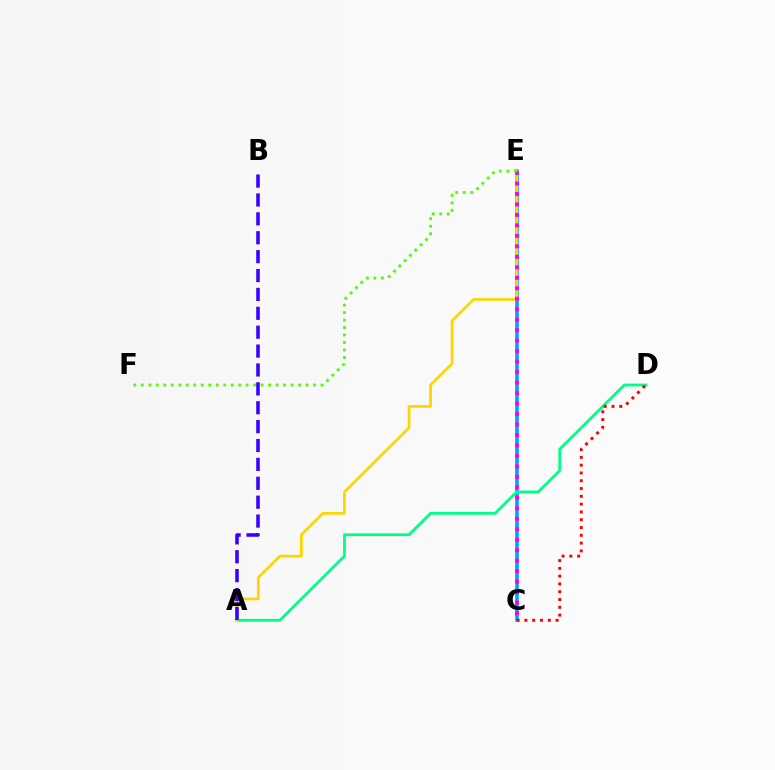{('C', 'E'): [{'color': '#009eff', 'line_style': 'solid', 'thickness': 2.56}, {'color': '#ff00ed', 'line_style': 'dotted', 'thickness': 2.85}], ('A', 'D'): [{'color': '#00ff86', 'line_style': 'solid', 'thickness': 2.0}], ('A', 'E'): [{'color': '#ffd500', 'line_style': 'solid', 'thickness': 1.97}], ('C', 'D'): [{'color': '#ff0000', 'line_style': 'dotted', 'thickness': 2.12}], ('A', 'B'): [{'color': '#3700ff', 'line_style': 'dashed', 'thickness': 2.57}], ('E', 'F'): [{'color': '#4fff00', 'line_style': 'dotted', 'thickness': 2.03}]}